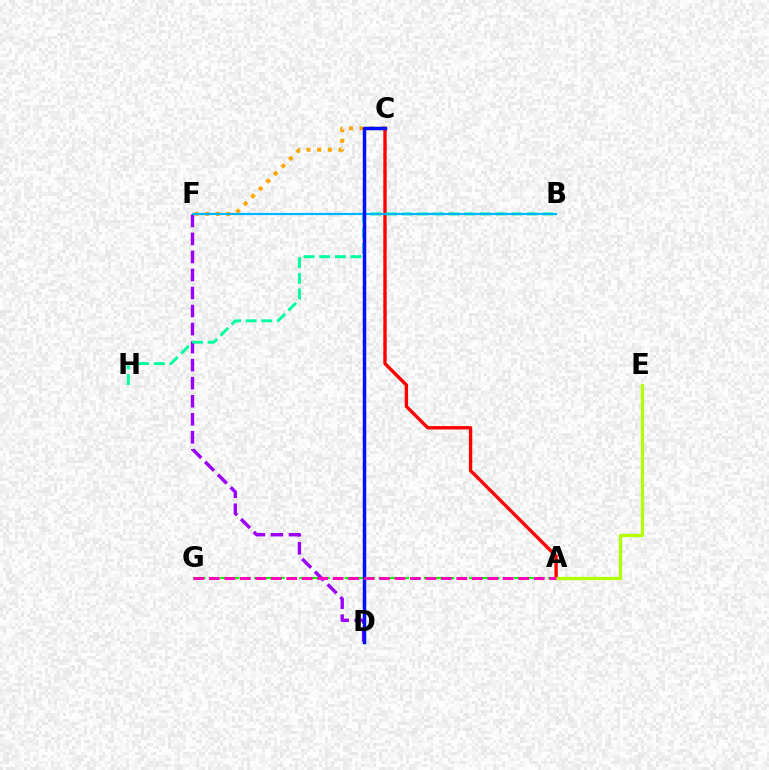{('A', 'C'): [{'color': '#ff0000', 'line_style': 'solid', 'thickness': 2.43}], ('A', 'E'): [{'color': '#b3ff00', 'line_style': 'solid', 'thickness': 2.33}], ('D', 'F'): [{'color': '#9b00ff', 'line_style': 'dashed', 'thickness': 2.45}], ('C', 'F'): [{'color': '#ffa500', 'line_style': 'dotted', 'thickness': 2.89}], ('A', 'G'): [{'color': '#08ff00', 'line_style': 'dashed', 'thickness': 1.54}, {'color': '#ff00bd', 'line_style': 'dashed', 'thickness': 2.1}], ('B', 'H'): [{'color': '#00ff9d', 'line_style': 'dashed', 'thickness': 2.13}], ('B', 'F'): [{'color': '#00b5ff', 'line_style': 'solid', 'thickness': 1.57}], ('C', 'D'): [{'color': '#0010ff', 'line_style': 'solid', 'thickness': 2.51}]}